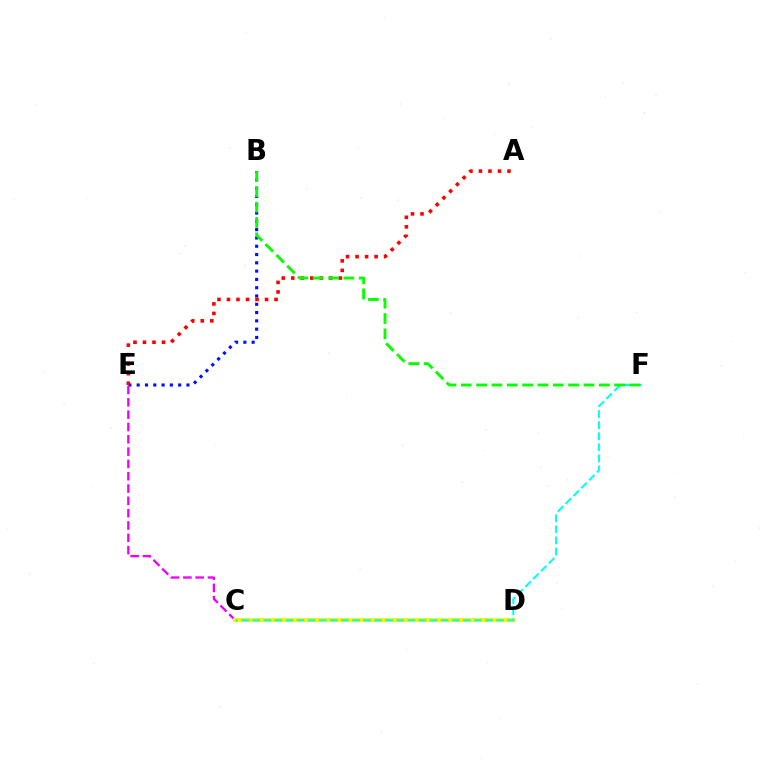{('B', 'E'): [{'color': '#0010ff', 'line_style': 'dotted', 'thickness': 2.25}], ('A', 'E'): [{'color': '#ff0000', 'line_style': 'dotted', 'thickness': 2.59}], ('C', 'E'): [{'color': '#ee00ff', 'line_style': 'dashed', 'thickness': 1.67}], ('C', 'D'): [{'color': '#fcf500', 'line_style': 'solid', 'thickness': 2.96}], ('C', 'F'): [{'color': '#00fff6', 'line_style': 'dashed', 'thickness': 1.51}], ('B', 'F'): [{'color': '#08ff00', 'line_style': 'dashed', 'thickness': 2.08}]}